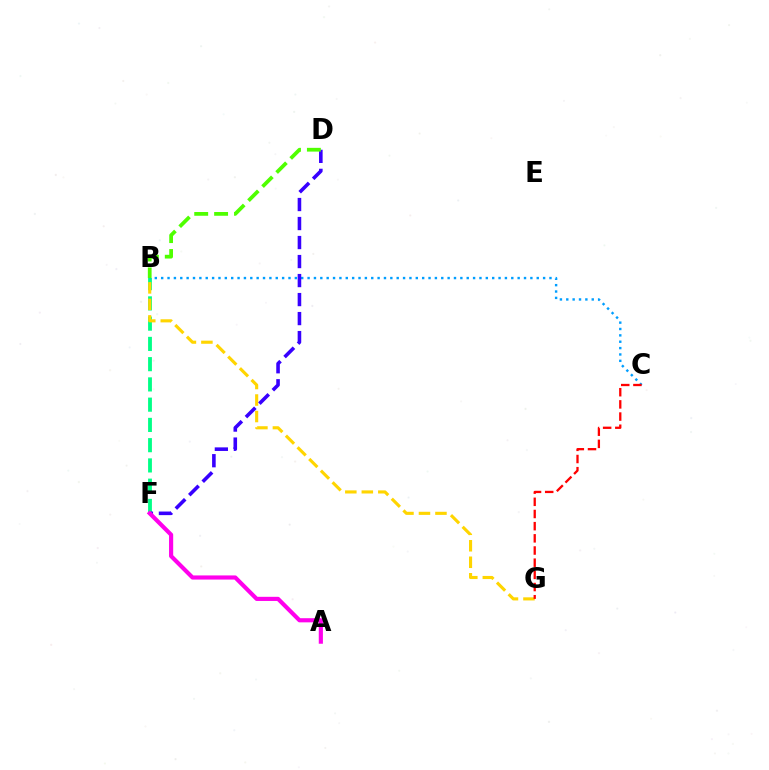{('B', 'F'): [{'color': '#00ff86', 'line_style': 'dashed', 'thickness': 2.75}], ('B', 'G'): [{'color': '#ffd500', 'line_style': 'dashed', 'thickness': 2.24}], ('B', 'C'): [{'color': '#009eff', 'line_style': 'dotted', 'thickness': 1.73}], ('D', 'F'): [{'color': '#3700ff', 'line_style': 'dashed', 'thickness': 2.58}], ('B', 'D'): [{'color': '#4fff00', 'line_style': 'dashed', 'thickness': 2.7}], ('A', 'F'): [{'color': '#ff00ed', 'line_style': 'solid', 'thickness': 2.98}], ('C', 'G'): [{'color': '#ff0000', 'line_style': 'dashed', 'thickness': 1.65}]}